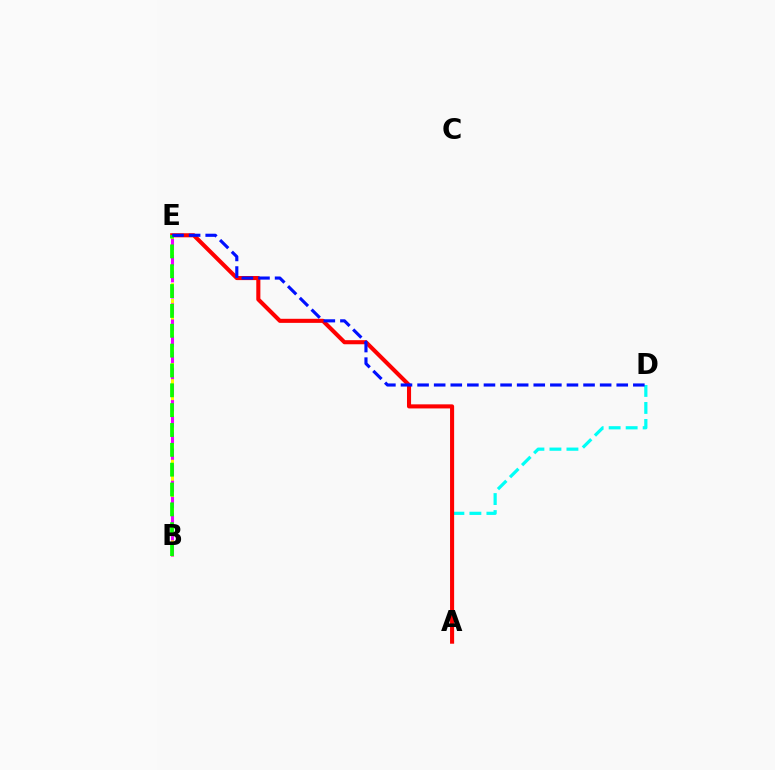{('A', 'D'): [{'color': '#00fff6', 'line_style': 'dashed', 'thickness': 2.31}], ('B', 'E'): [{'color': '#fcf500', 'line_style': 'dashed', 'thickness': 2.16}, {'color': '#ee00ff', 'line_style': 'dashed', 'thickness': 2.19}, {'color': '#08ff00', 'line_style': 'dashed', 'thickness': 2.7}], ('A', 'E'): [{'color': '#ff0000', 'line_style': 'solid', 'thickness': 2.94}], ('D', 'E'): [{'color': '#0010ff', 'line_style': 'dashed', 'thickness': 2.25}]}